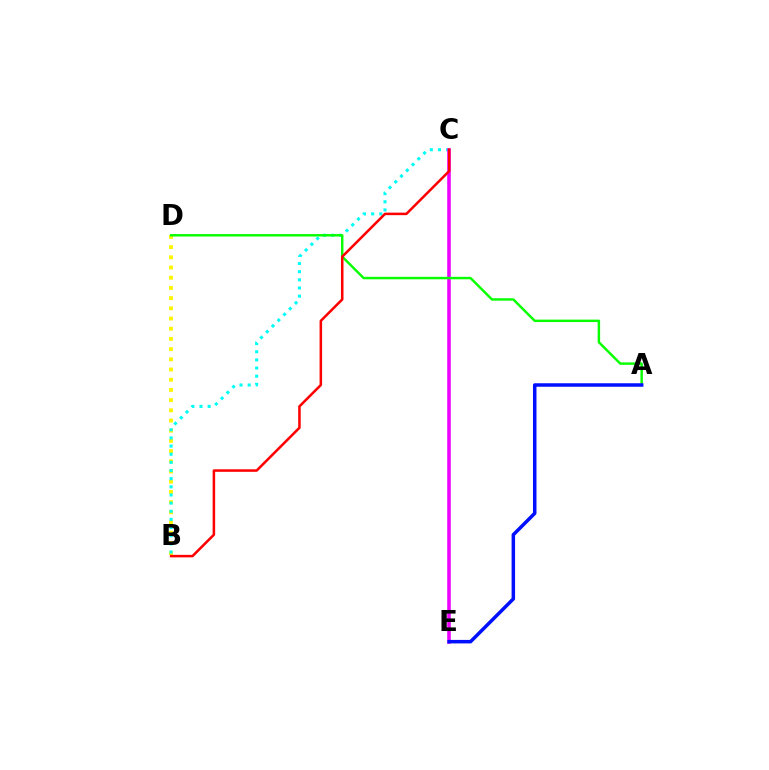{('B', 'D'): [{'color': '#fcf500', 'line_style': 'dotted', 'thickness': 2.77}], ('B', 'C'): [{'color': '#00fff6', 'line_style': 'dotted', 'thickness': 2.21}, {'color': '#ff0000', 'line_style': 'solid', 'thickness': 1.82}], ('C', 'E'): [{'color': '#ee00ff', 'line_style': 'solid', 'thickness': 2.57}], ('A', 'D'): [{'color': '#08ff00', 'line_style': 'solid', 'thickness': 1.76}], ('A', 'E'): [{'color': '#0010ff', 'line_style': 'solid', 'thickness': 2.52}]}